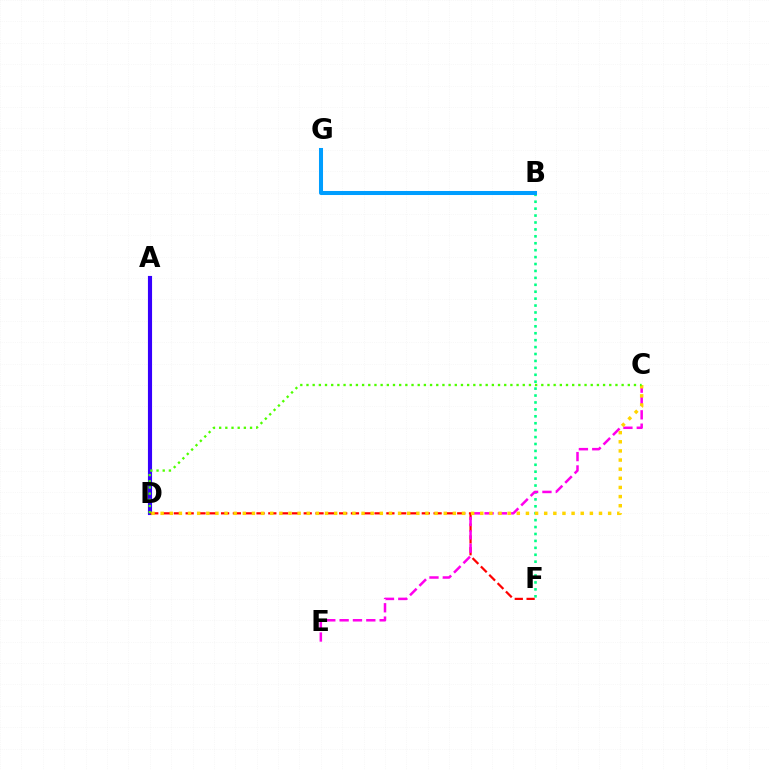{('B', 'F'): [{'color': '#00ff86', 'line_style': 'dotted', 'thickness': 1.88}], ('A', 'D'): [{'color': '#3700ff', 'line_style': 'solid', 'thickness': 2.97}], ('D', 'F'): [{'color': '#ff0000', 'line_style': 'dashed', 'thickness': 1.6}], ('C', 'E'): [{'color': '#ff00ed', 'line_style': 'dashed', 'thickness': 1.81}], ('C', 'D'): [{'color': '#ffd500', 'line_style': 'dotted', 'thickness': 2.48}, {'color': '#4fff00', 'line_style': 'dotted', 'thickness': 1.68}], ('B', 'G'): [{'color': '#009eff', 'line_style': 'solid', 'thickness': 2.91}]}